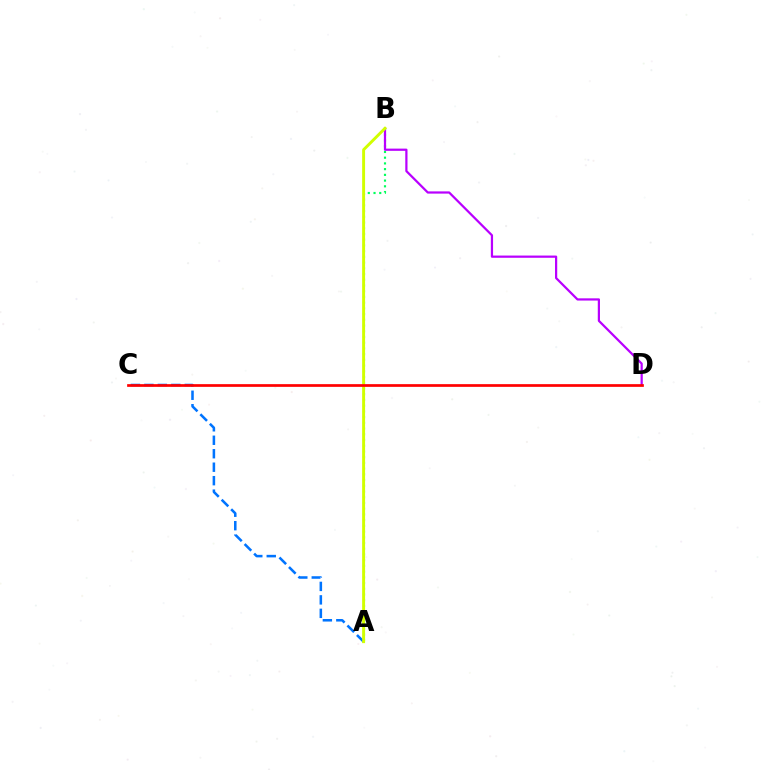{('A', 'B'): [{'color': '#00ff5c', 'line_style': 'dotted', 'thickness': 1.55}, {'color': '#d1ff00', 'line_style': 'solid', 'thickness': 2.1}], ('B', 'D'): [{'color': '#b900ff', 'line_style': 'solid', 'thickness': 1.6}], ('A', 'C'): [{'color': '#0074ff', 'line_style': 'dashed', 'thickness': 1.83}], ('C', 'D'): [{'color': '#ff0000', 'line_style': 'solid', 'thickness': 1.95}]}